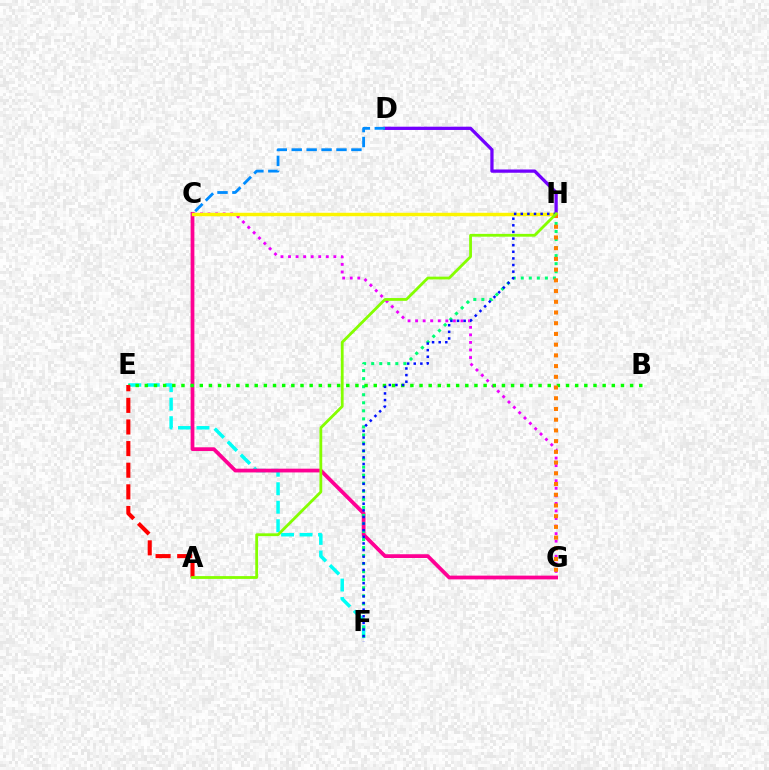{('E', 'F'): [{'color': '#00fff6', 'line_style': 'dashed', 'thickness': 2.51}], ('D', 'H'): [{'color': '#7200ff', 'line_style': 'solid', 'thickness': 2.35}], ('C', 'G'): [{'color': '#ff0094', 'line_style': 'solid', 'thickness': 2.7}, {'color': '#ee00ff', 'line_style': 'dotted', 'thickness': 2.05}], ('F', 'H'): [{'color': '#00ff74', 'line_style': 'dotted', 'thickness': 2.19}, {'color': '#0010ff', 'line_style': 'dotted', 'thickness': 1.8}], ('B', 'E'): [{'color': '#08ff00', 'line_style': 'dotted', 'thickness': 2.49}], ('C', 'H'): [{'color': '#fcf500', 'line_style': 'solid', 'thickness': 2.46}], ('G', 'H'): [{'color': '#ff7c00', 'line_style': 'dotted', 'thickness': 2.91}], ('C', 'D'): [{'color': '#008cff', 'line_style': 'dashed', 'thickness': 2.03}], ('A', 'E'): [{'color': '#ff0000', 'line_style': 'dashed', 'thickness': 2.94}], ('A', 'H'): [{'color': '#84ff00', 'line_style': 'solid', 'thickness': 2.02}]}